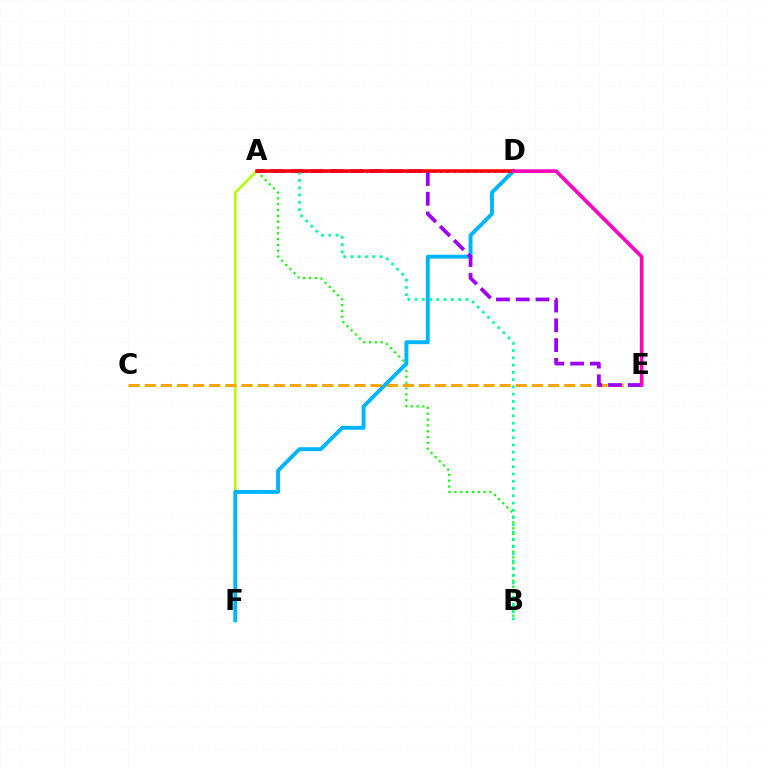{('A', 'D'): [{'color': '#0010ff', 'line_style': 'dotted', 'thickness': 1.84}, {'color': '#ff0000', 'line_style': 'solid', 'thickness': 2.54}], ('A', 'F'): [{'color': '#b3ff00', 'line_style': 'solid', 'thickness': 1.92}], ('C', 'E'): [{'color': '#ffa500', 'line_style': 'dashed', 'thickness': 2.19}], ('A', 'B'): [{'color': '#08ff00', 'line_style': 'dotted', 'thickness': 1.58}, {'color': '#00ff9d', 'line_style': 'dotted', 'thickness': 1.97}], ('D', 'F'): [{'color': '#00b5ff', 'line_style': 'solid', 'thickness': 2.81}], ('A', 'E'): [{'color': '#9b00ff', 'line_style': 'dashed', 'thickness': 2.68}], ('D', 'E'): [{'color': '#ff00bd', 'line_style': 'solid', 'thickness': 2.6}]}